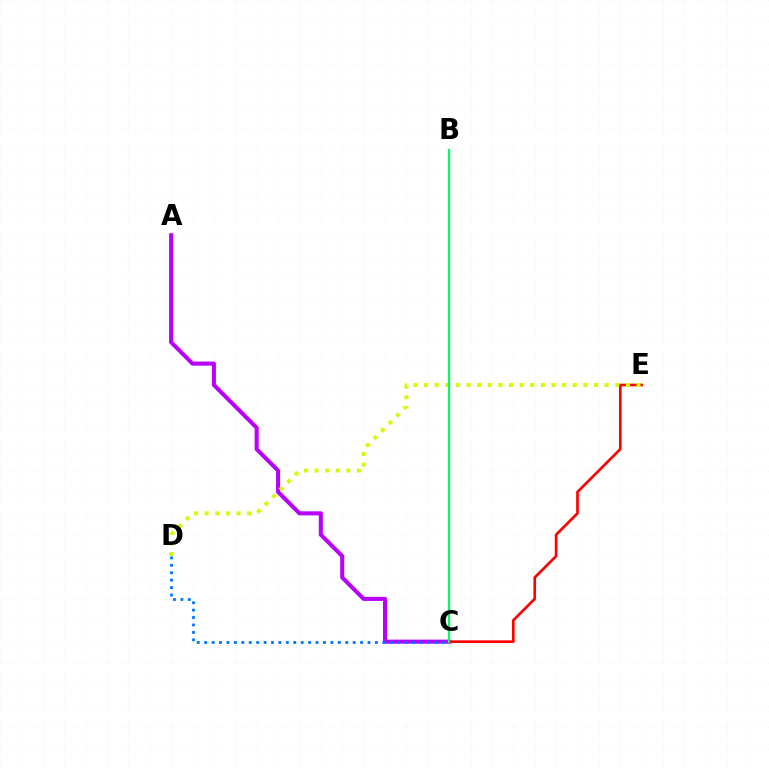{('A', 'C'): [{'color': '#b900ff', 'line_style': 'solid', 'thickness': 2.92}], ('C', 'E'): [{'color': '#ff0000', 'line_style': 'solid', 'thickness': 1.92}], ('D', 'E'): [{'color': '#d1ff00', 'line_style': 'dotted', 'thickness': 2.89}], ('B', 'C'): [{'color': '#00ff5c', 'line_style': 'solid', 'thickness': 1.63}], ('C', 'D'): [{'color': '#0074ff', 'line_style': 'dotted', 'thickness': 2.02}]}